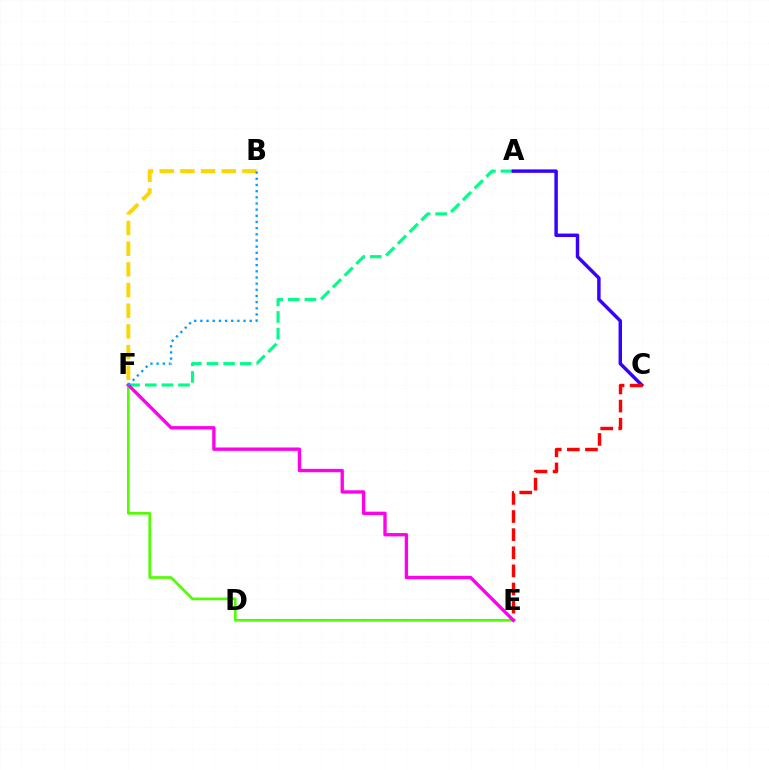{('A', 'F'): [{'color': '#00ff86', 'line_style': 'dashed', 'thickness': 2.26}], ('E', 'F'): [{'color': '#4fff00', 'line_style': 'solid', 'thickness': 1.92}, {'color': '#ff00ed', 'line_style': 'solid', 'thickness': 2.41}], ('A', 'C'): [{'color': '#3700ff', 'line_style': 'solid', 'thickness': 2.48}], ('C', 'E'): [{'color': '#ff0000', 'line_style': 'dashed', 'thickness': 2.46}], ('B', 'F'): [{'color': '#ffd500', 'line_style': 'dashed', 'thickness': 2.81}, {'color': '#009eff', 'line_style': 'dotted', 'thickness': 1.68}]}